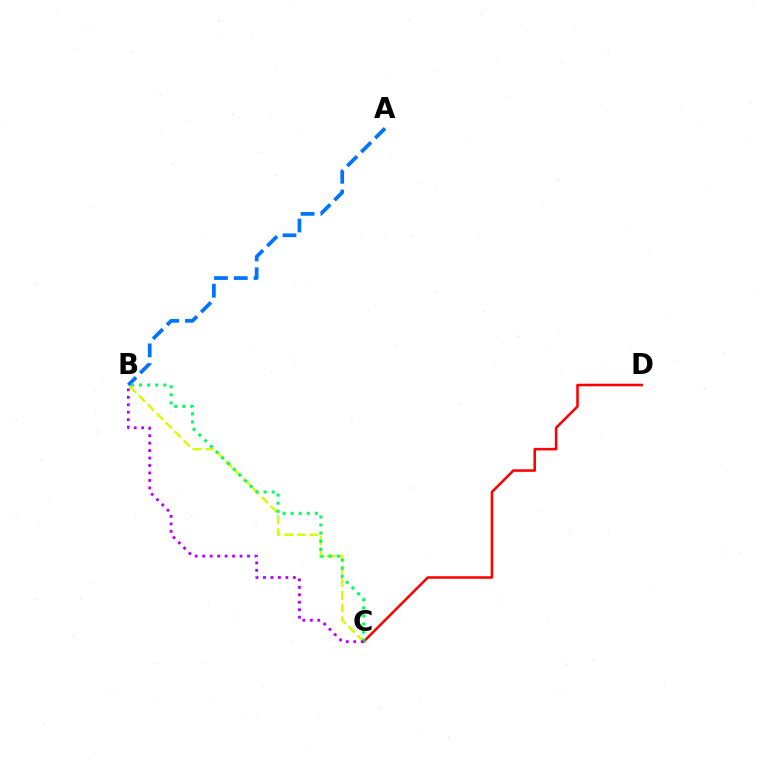{('C', 'D'): [{'color': '#ff0000', 'line_style': 'solid', 'thickness': 1.84}], ('A', 'B'): [{'color': '#0074ff', 'line_style': 'dashed', 'thickness': 2.68}], ('B', 'C'): [{'color': '#d1ff00', 'line_style': 'dashed', 'thickness': 1.72}, {'color': '#00ff5c', 'line_style': 'dotted', 'thickness': 2.19}, {'color': '#b900ff', 'line_style': 'dotted', 'thickness': 2.03}]}